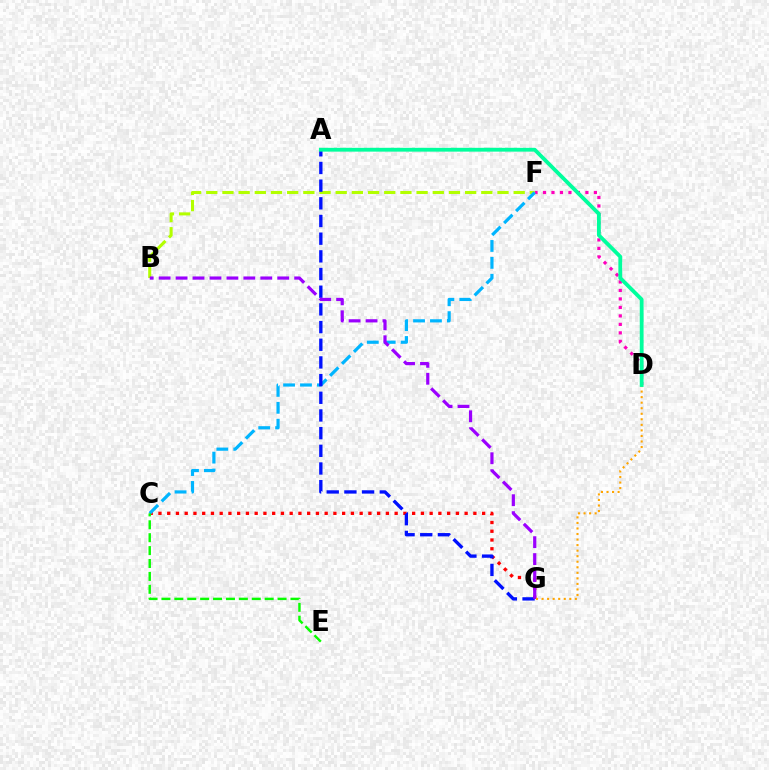{('C', 'G'): [{'color': '#ff0000', 'line_style': 'dotted', 'thickness': 2.38}], ('D', 'F'): [{'color': '#ff00bd', 'line_style': 'dotted', 'thickness': 2.31}], ('B', 'F'): [{'color': '#b3ff00', 'line_style': 'dashed', 'thickness': 2.2}], ('C', 'F'): [{'color': '#00b5ff', 'line_style': 'dashed', 'thickness': 2.3}], ('A', 'G'): [{'color': '#0010ff', 'line_style': 'dashed', 'thickness': 2.4}], ('B', 'G'): [{'color': '#9b00ff', 'line_style': 'dashed', 'thickness': 2.3}], ('C', 'E'): [{'color': '#08ff00', 'line_style': 'dashed', 'thickness': 1.75}], ('D', 'G'): [{'color': '#ffa500', 'line_style': 'dotted', 'thickness': 1.51}], ('A', 'D'): [{'color': '#00ff9d', 'line_style': 'solid', 'thickness': 2.74}]}